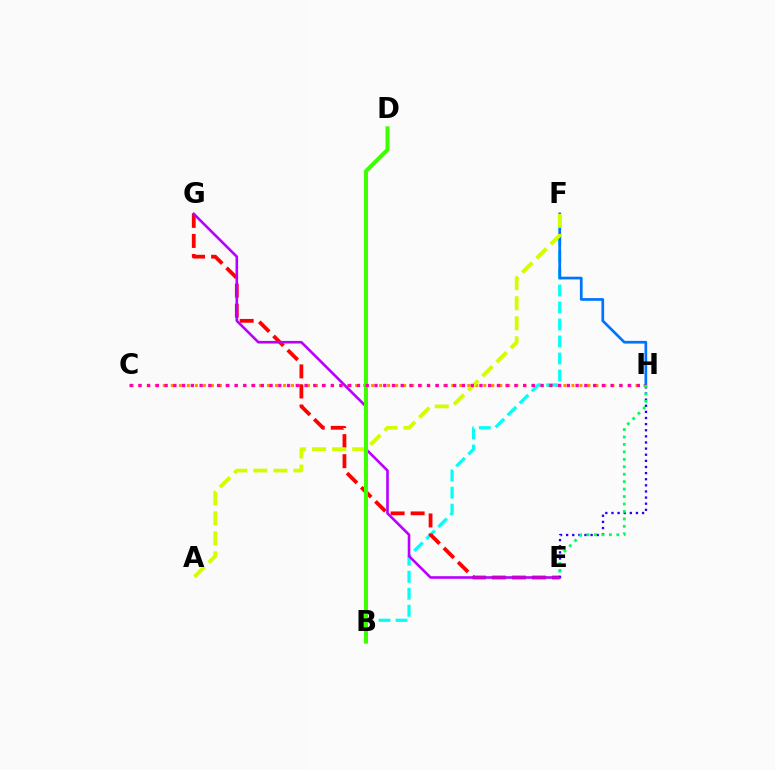{('C', 'H'): [{'color': '#ff9400', 'line_style': 'dotted', 'thickness': 2.18}, {'color': '#ff00ac', 'line_style': 'dotted', 'thickness': 2.38}], ('B', 'F'): [{'color': '#00fff6', 'line_style': 'dashed', 'thickness': 2.31}], ('E', 'G'): [{'color': '#ff0000', 'line_style': 'dashed', 'thickness': 2.72}, {'color': '#b900ff', 'line_style': 'solid', 'thickness': 1.89}], ('F', 'H'): [{'color': '#0074ff', 'line_style': 'solid', 'thickness': 1.95}], ('A', 'F'): [{'color': '#d1ff00', 'line_style': 'dashed', 'thickness': 2.72}], ('E', 'H'): [{'color': '#2500ff', 'line_style': 'dotted', 'thickness': 1.66}, {'color': '#00ff5c', 'line_style': 'dotted', 'thickness': 2.02}], ('B', 'D'): [{'color': '#3dff00', 'line_style': 'solid', 'thickness': 2.88}]}